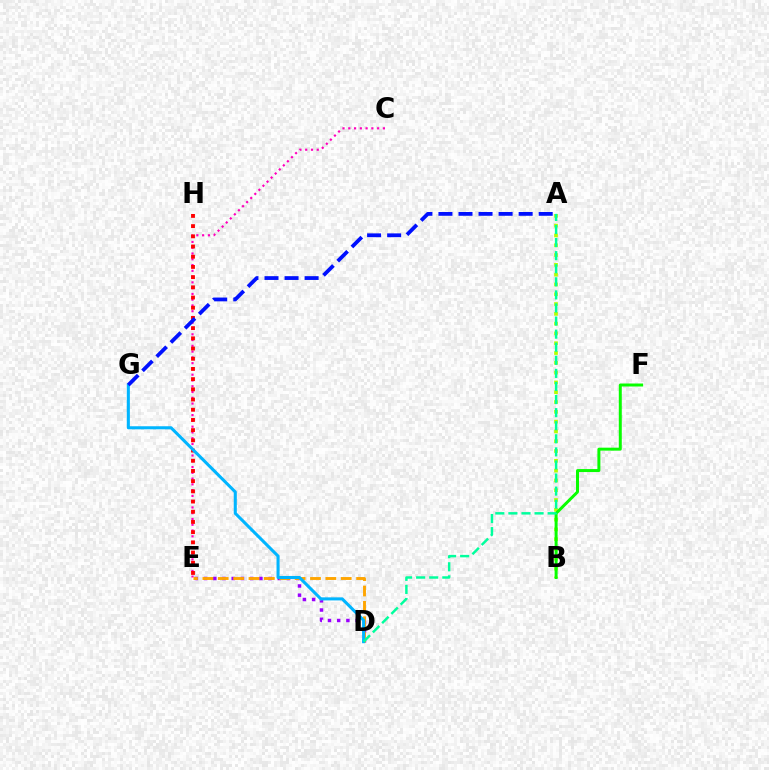{('D', 'E'): [{'color': '#9b00ff', 'line_style': 'dotted', 'thickness': 2.5}, {'color': '#ffa500', 'line_style': 'dashed', 'thickness': 2.09}], ('C', 'E'): [{'color': '#ff00bd', 'line_style': 'dotted', 'thickness': 1.57}], ('A', 'B'): [{'color': '#b3ff00', 'line_style': 'dotted', 'thickness': 2.66}], ('B', 'F'): [{'color': '#08ff00', 'line_style': 'solid', 'thickness': 2.15}], ('E', 'H'): [{'color': '#ff0000', 'line_style': 'dotted', 'thickness': 2.77}], ('D', 'G'): [{'color': '#00b5ff', 'line_style': 'solid', 'thickness': 2.21}], ('A', 'D'): [{'color': '#00ff9d', 'line_style': 'dashed', 'thickness': 1.78}], ('A', 'G'): [{'color': '#0010ff', 'line_style': 'dashed', 'thickness': 2.72}]}